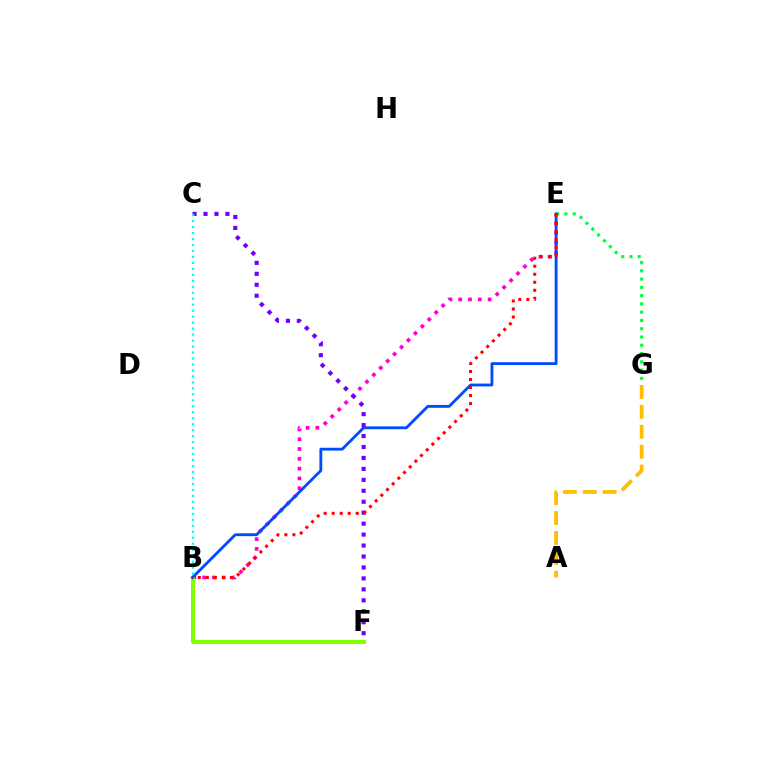{('E', 'G'): [{'color': '#00ff39', 'line_style': 'dotted', 'thickness': 2.25}], ('A', 'G'): [{'color': '#ffbd00', 'line_style': 'dashed', 'thickness': 2.7}], ('B', 'E'): [{'color': '#ff00cf', 'line_style': 'dotted', 'thickness': 2.66}, {'color': '#004bff', 'line_style': 'solid', 'thickness': 2.04}, {'color': '#ff0000', 'line_style': 'dotted', 'thickness': 2.18}], ('B', 'F'): [{'color': '#84ff00', 'line_style': 'solid', 'thickness': 2.95}], ('C', 'F'): [{'color': '#7200ff', 'line_style': 'dotted', 'thickness': 2.98}], ('B', 'C'): [{'color': '#00fff6', 'line_style': 'dotted', 'thickness': 1.62}]}